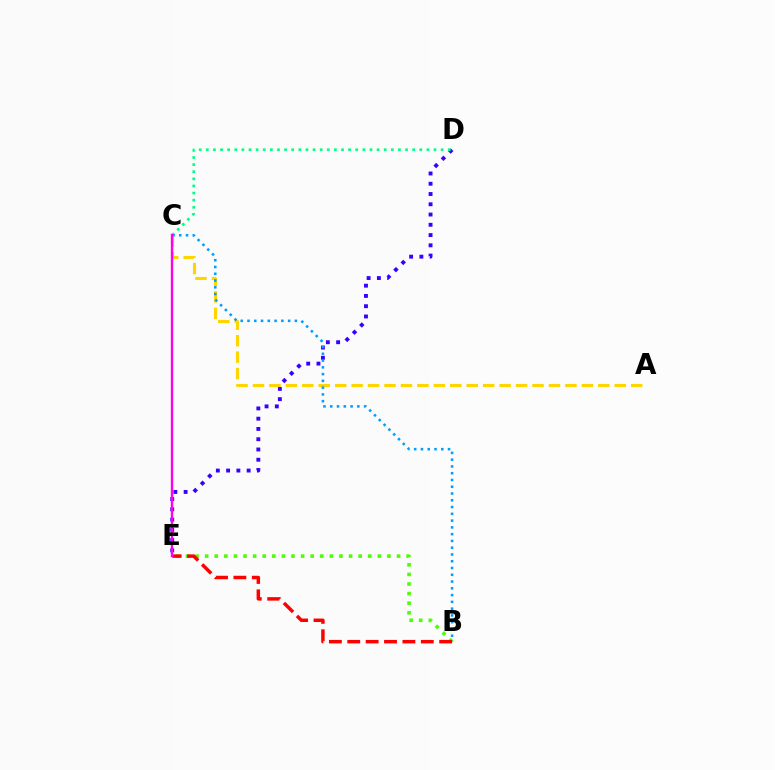{('D', 'E'): [{'color': '#3700ff', 'line_style': 'dotted', 'thickness': 2.79}], ('A', 'C'): [{'color': '#ffd500', 'line_style': 'dashed', 'thickness': 2.23}], ('C', 'D'): [{'color': '#00ff86', 'line_style': 'dotted', 'thickness': 1.93}], ('B', 'E'): [{'color': '#4fff00', 'line_style': 'dotted', 'thickness': 2.61}, {'color': '#ff0000', 'line_style': 'dashed', 'thickness': 2.5}], ('B', 'C'): [{'color': '#009eff', 'line_style': 'dotted', 'thickness': 1.84}], ('C', 'E'): [{'color': '#ff00ed', 'line_style': 'solid', 'thickness': 1.69}]}